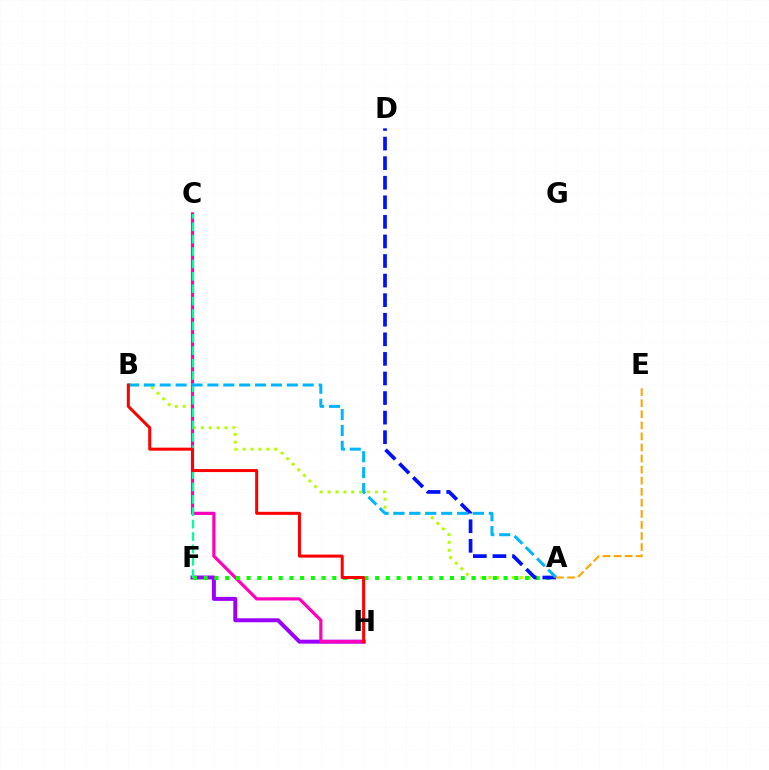{('F', 'H'): [{'color': '#9b00ff', 'line_style': 'solid', 'thickness': 2.86}], ('A', 'B'): [{'color': '#b3ff00', 'line_style': 'dotted', 'thickness': 2.15}, {'color': '#00b5ff', 'line_style': 'dashed', 'thickness': 2.16}], ('C', 'H'): [{'color': '#ff00bd', 'line_style': 'solid', 'thickness': 2.3}], ('A', 'F'): [{'color': '#08ff00', 'line_style': 'dotted', 'thickness': 2.91}], ('C', 'F'): [{'color': '#00ff9d', 'line_style': 'dashed', 'thickness': 1.68}], ('A', 'D'): [{'color': '#0010ff', 'line_style': 'dashed', 'thickness': 2.66}], ('B', 'H'): [{'color': '#ff0000', 'line_style': 'solid', 'thickness': 2.17}], ('A', 'E'): [{'color': '#ffa500', 'line_style': 'dashed', 'thickness': 1.5}]}